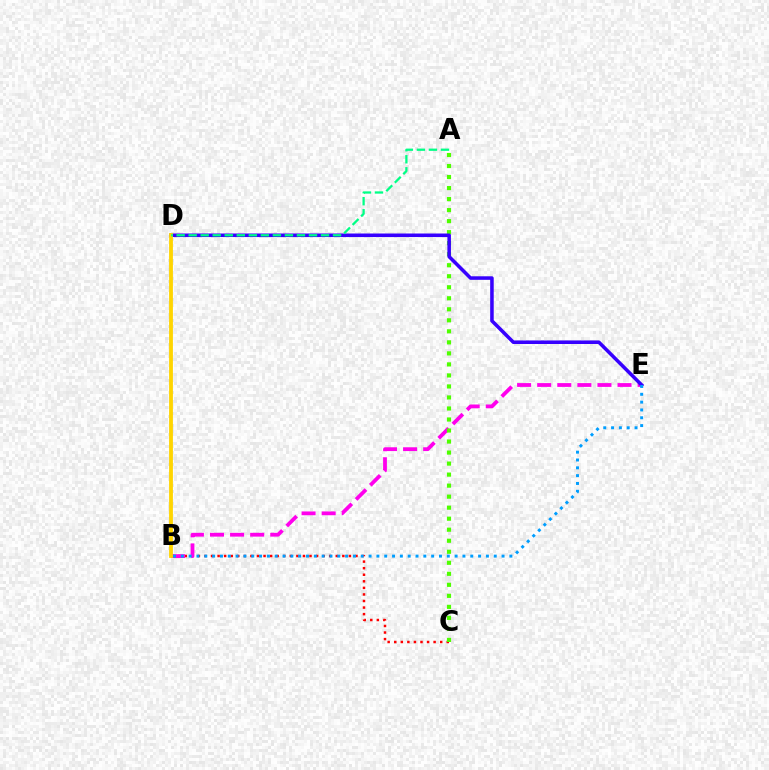{('B', 'C'): [{'color': '#ff0000', 'line_style': 'dotted', 'thickness': 1.78}], ('B', 'E'): [{'color': '#ff00ed', 'line_style': 'dashed', 'thickness': 2.73}, {'color': '#009eff', 'line_style': 'dotted', 'thickness': 2.13}], ('A', 'C'): [{'color': '#4fff00', 'line_style': 'dotted', 'thickness': 2.99}], ('D', 'E'): [{'color': '#3700ff', 'line_style': 'solid', 'thickness': 2.55}], ('B', 'D'): [{'color': '#ffd500', 'line_style': 'solid', 'thickness': 2.74}], ('A', 'D'): [{'color': '#00ff86', 'line_style': 'dashed', 'thickness': 1.63}]}